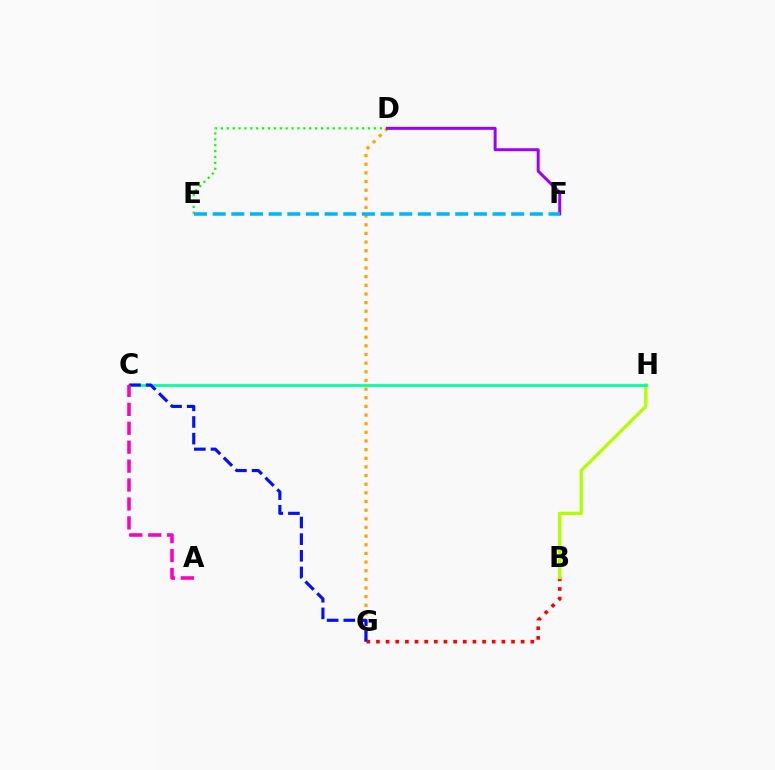{('B', 'G'): [{'color': '#ff0000', 'line_style': 'dotted', 'thickness': 2.62}], ('D', 'G'): [{'color': '#ffa500', 'line_style': 'dotted', 'thickness': 2.35}], ('B', 'H'): [{'color': '#b3ff00', 'line_style': 'solid', 'thickness': 2.38}], ('D', 'E'): [{'color': '#08ff00', 'line_style': 'dotted', 'thickness': 1.6}], ('C', 'H'): [{'color': '#00ff9d', 'line_style': 'solid', 'thickness': 1.98}], ('C', 'G'): [{'color': '#0010ff', 'line_style': 'dashed', 'thickness': 2.26}], ('D', 'F'): [{'color': '#9b00ff', 'line_style': 'solid', 'thickness': 2.15}], ('E', 'F'): [{'color': '#00b5ff', 'line_style': 'dashed', 'thickness': 2.53}], ('A', 'C'): [{'color': '#ff00bd', 'line_style': 'dashed', 'thickness': 2.57}]}